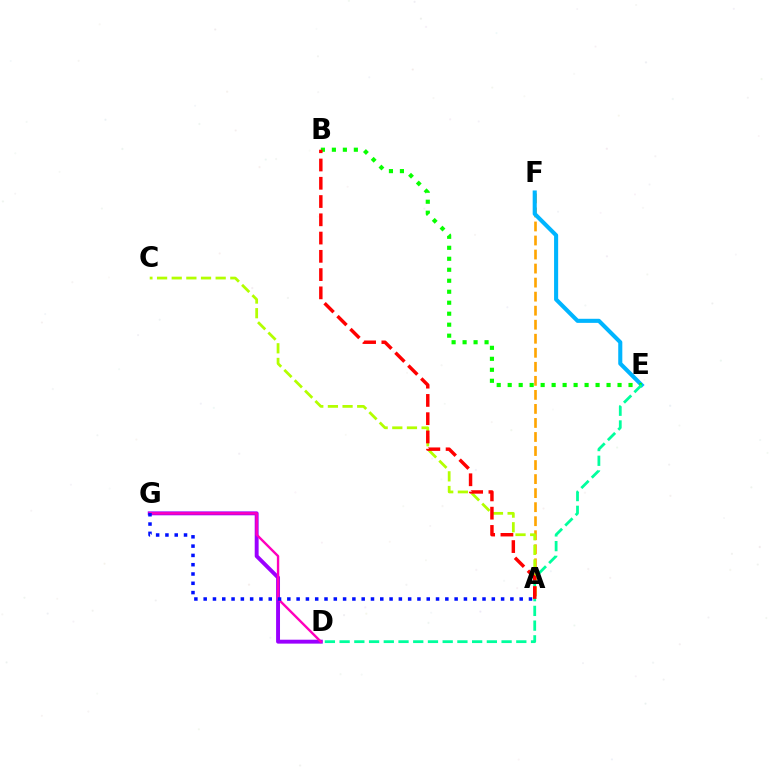{('A', 'F'): [{'color': '#ffa500', 'line_style': 'dashed', 'thickness': 1.91}], ('D', 'G'): [{'color': '#9b00ff', 'line_style': 'solid', 'thickness': 2.82}, {'color': '#ff00bd', 'line_style': 'solid', 'thickness': 1.71}], ('A', 'C'): [{'color': '#b3ff00', 'line_style': 'dashed', 'thickness': 1.99}], ('E', 'F'): [{'color': '#00b5ff', 'line_style': 'solid', 'thickness': 2.94}], ('B', 'E'): [{'color': '#08ff00', 'line_style': 'dotted', 'thickness': 2.98}], ('D', 'E'): [{'color': '#00ff9d', 'line_style': 'dashed', 'thickness': 2.0}], ('A', 'B'): [{'color': '#ff0000', 'line_style': 'dashed', 'thickness': 2.48}], ('A', 'G'): [{'color': '#0010ff', 'line_style': 'dotted', 'thickness': 2.53}]}